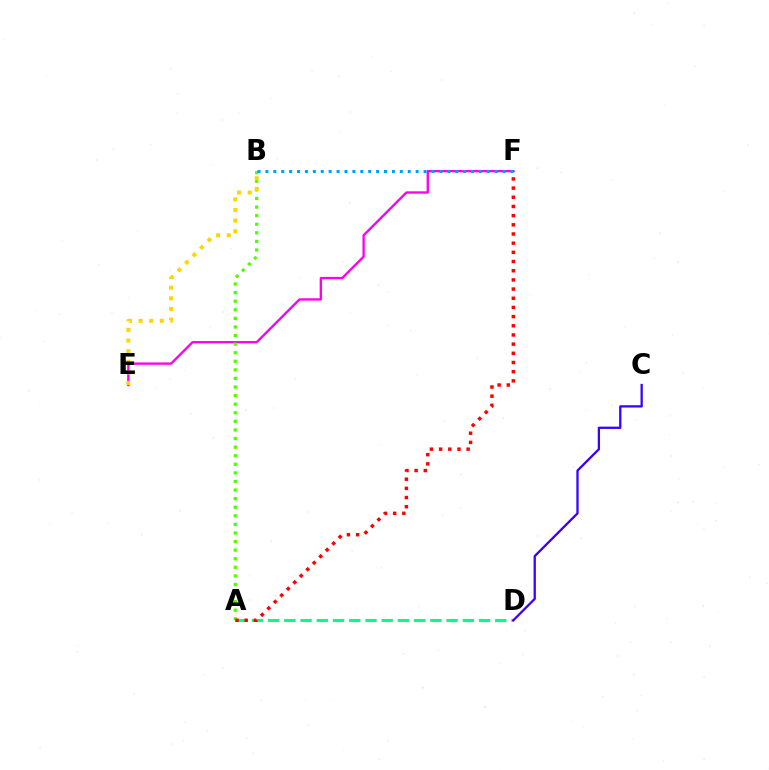{('A', 'D'): [{'color': '#00ff86', 'line_style': 'dashed', 'thickness': 2.2}], ('E', 'F'): [{'color': '#ff00ed', 'line_style': 'solid', 'thickness': 1.69}], ('A', 'B'): [{'color': '#4fff00', 'line_style': 'dotted', 'thickness': 2.33}], ('B', 'E'): [{'color': '#ffd500', 'line_style': 'dotted', 'thickness': 2.89}], ('A', 'F'): [{'color': '#ff0000', 'line_style': 'dotted', 'thickness': 2.49}], ('B', 'F'): [{'color': '#009eff', 'line_style': 'dotted', 'thickness': 2.15}], ('C', 'D'): [{'color': '#3700ff', 'line_style': 'solid', 'thickness': 1.64}]}